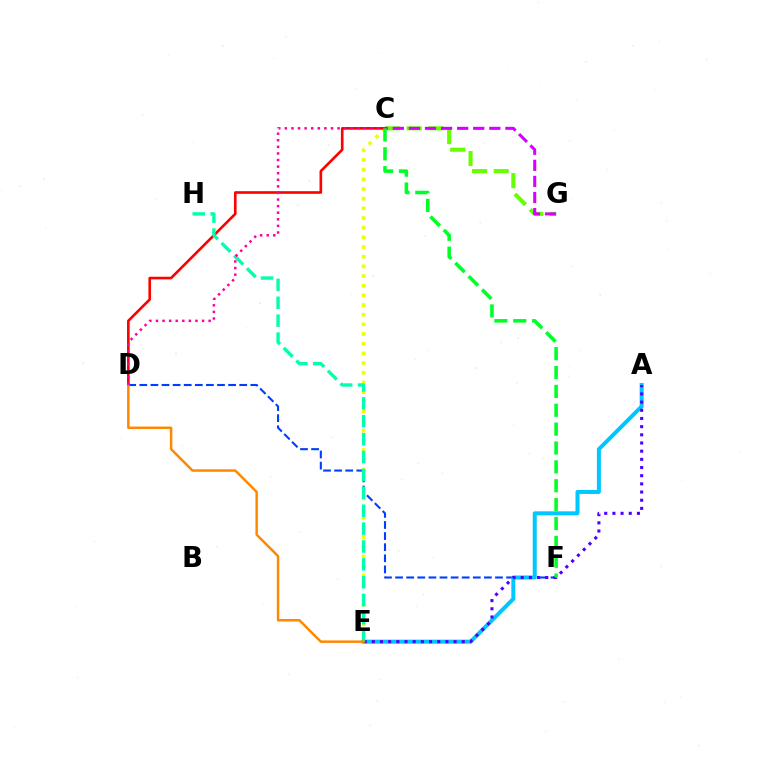{('D', 'F'): [{'color': '#003fff', 'line_style': 'dashed', 'thickness': 1.51}], ('C', 'E'): [{'color': '#eeff00', 'line_style': 'dotted', 'thickness': 2.63}], ('C', 'D'): [{'color': '#ff0000', 'line_style': 'solid', 'thickness': 1.9}, {'color': '#ff00a0', 'line_style': 'dotted', 'thickness': 1.79}], ('C', 'G'): [{'color': '#66ff00', 'line_style': 'dashed', 'thickness': 2.94}, {'color': '#d600ff', 'line_style': 'dashed', 'thickness': 2.19}], ('A', 'E'): [{'color': '#00c7ff', 'line_style': 'solid', 'thickness': 2.88}, {'color': '#4f00ff', 'line_style': 'dotted', 'thickness': 2.22}], ('E', 'H'): [{'color': '#00ffaf', 'line_style': 'dashed', 'thickness': 2.43}], ('D', 'E'): [{'color': '#ff8800', 'line_style': 'solid', 'thickness': 1.79}], ('C', 'F'): [{'color': '#00ff27', 'line_style': 'dashed', 'thickness': 2.56}]}